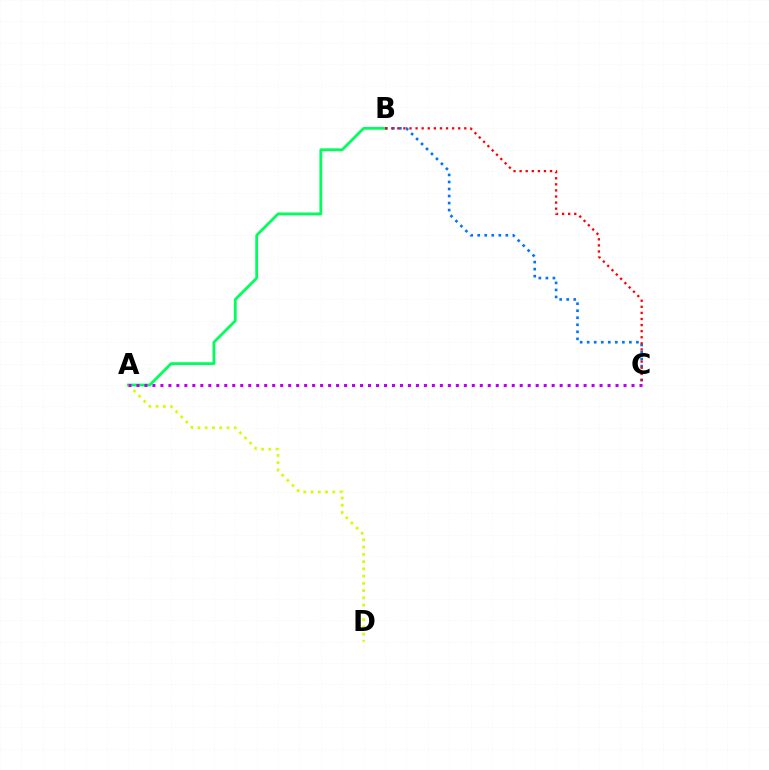{('B', 'C'): [{'color': '#0074ff', 'line_style': 'dotted', 'thickness': 1.91}, {'color': '#ff0000', 'line_style': 'dotted', 'thickness': 1.65}], ('A', 'B'): [{'color': '#00ff5c', 'line_style': 'solid', 'thickness': 2.01}], ('A', 'D'): [{'color': '#d1ff00', 'line_style': 'dotted', 'thickness': 1.97}], ('A', 'C'): [{'color': '#b900ff', 'line_style': 'dotted', 'thickness': 2.17}]}